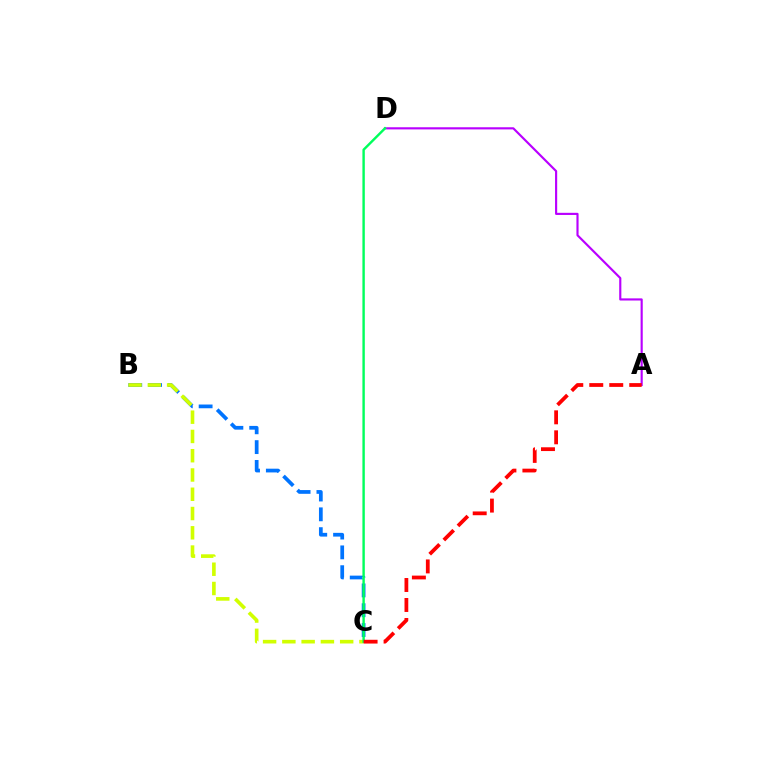{('B', 'C'): [{'color': '#0074ff', 'line_style': 'dashed', 'thickness': 2.69}, {'color': '#d1ff00', 'line_style': 'dashed', 'thickness': 2.62}], ('A', 'D'): [{'color': '#b900ff', 'line_style': 'solid', 'thickness': 1.55}], ('C', 'D'): [{'color': '#00ff5c', 'line_style': 'solid', 'thickness': 1.73}], ('A', 'C'): [{'color': '#ff0000', 'line_style': 'dashed', 'thickness': 2.72}]}